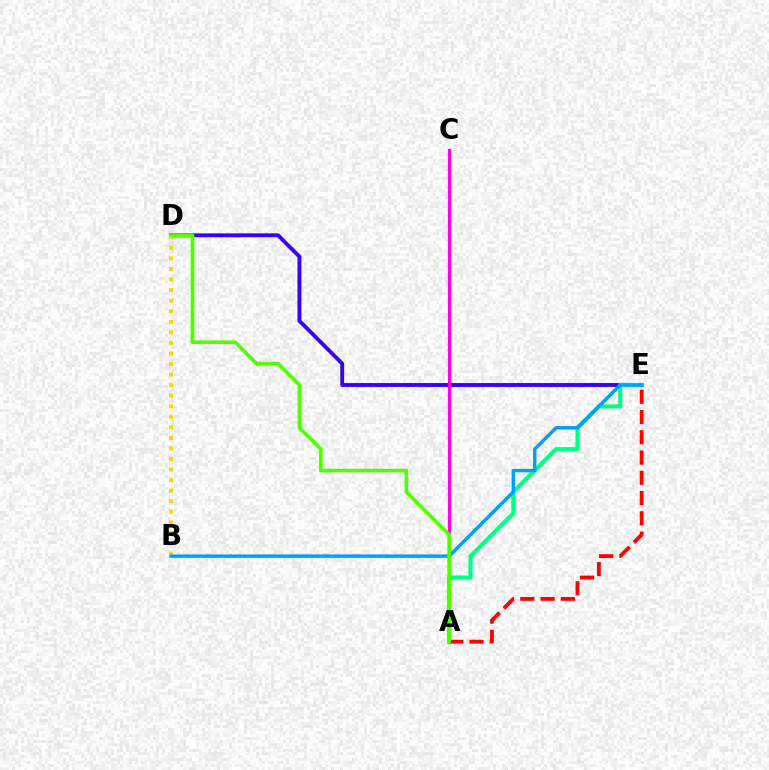{('D', 'E'): [{'color': '#3700ff', 'line_style': 'solid', 'thickness': 2.78}], ('A', 'C'): [{'color': '#ff00ed', 'line_style': 'solid', 'thickness': 2.32}], ('A', 'E'): [{'color': '#00ff86', 'line_style': 'solid', 'thickness': 2.97}, {'color': '#ff0000', 'line_style': 'dashed', 'thickness': 2.75}], ('B', 'D'): [{'color': '#ffd500', 'line_style': 'dotted', 'thickness': 2.87}], ('B', 'E'): [{'color': '#009eff', 'line_style': 'solid', 'thickness': 2.47}], ('A', 'D'): [{'color': '#4fff00', 'line_style': 'solid', 'thickness': 2.62}]}